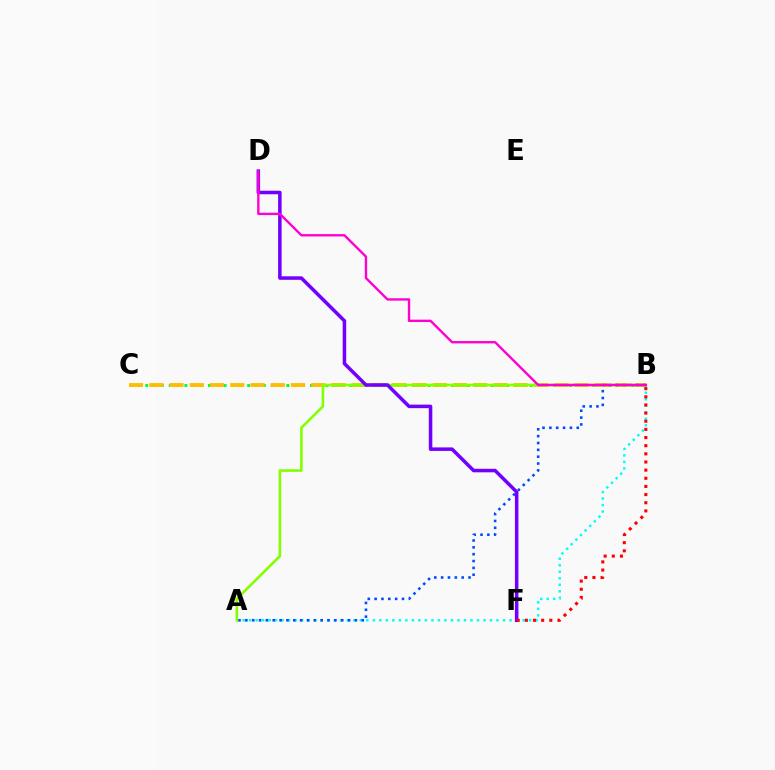{('B', 'C'): [{'color': '#00ff39', 'line_style': 'dotted', 'thickness': 2.13}, {'color': '#ffbd00', 'line_style': 'dashed', 'thickness': 2.75}], ('A', 'B'): [{'color': '#00fff6', 'line_style': 'dotted', 'thickness': 1.77}, {'color': '#004bff', 'line_style': 'dotted', 'thickness': 1.86}, {'color': '#84ff00', 'line_style': 'solid', 'thickness': 1.88}], ('D', 'F'): [{'color': '#7200ff', 'line_style': 'solid', 'thickness': 2.54}], ('B', 'F'): [{'color': '#ff0000', 'line_style': 'dotted', 'thickness': 2.21}], ('B', 'D'): [{'color': '#ff00cf', 'line_style': 'solid', 'thickness': 1.71}]}